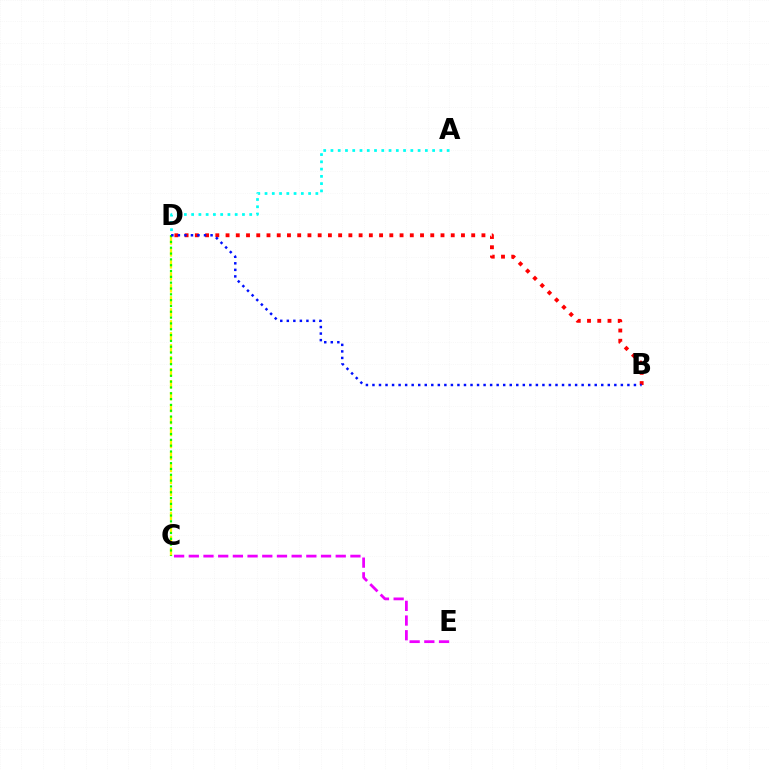{('C', 'E'): [{'color': '#ee00ff', 'line_style': 'dashed', 'thickness': 2.0}], ('B', 'D'): [{'color': '#ff0000', 'line_style': 'dotted', 'thickness': 2.78}, {'color': '#0010ff', 'line_style': 'dotted', 'thickness': 1.78}], ('C', 'D'): [{'color': '#fcf500', 'line_style': 'dashed', 'thickness': 1.63}, {'color': '#08ff00', 'line_style': 'dotted', 'thickness': 1.58}], ('A', 'D'): [{'color': '#00fff6', 'line_style': 'dotted', 'thickness': 1.97}]}